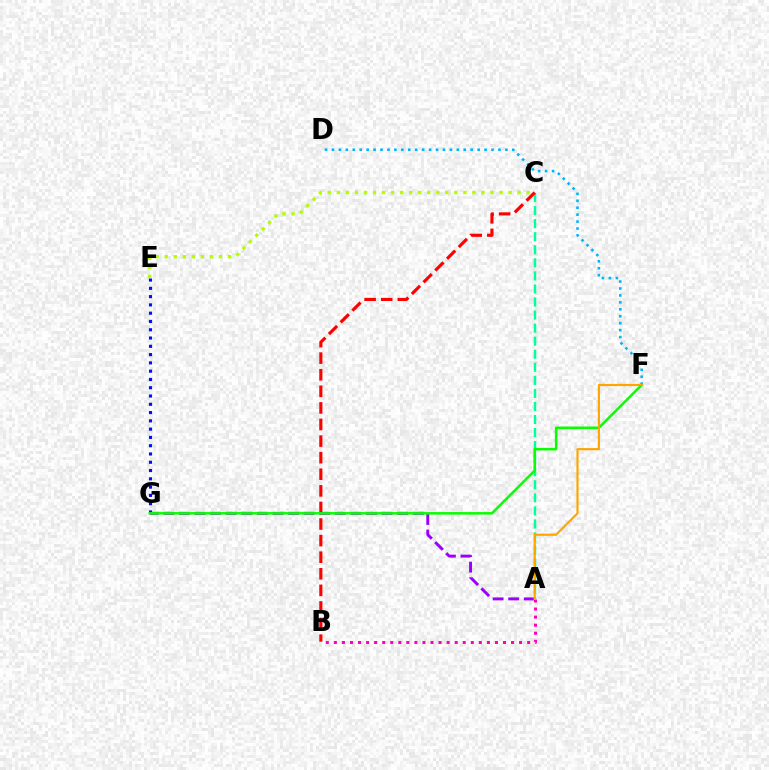{('E', 'G'): [{'color': '#0010ff', 'line_style': 'dotted', 'thickness': 2.25}], ('A', 'C'): [{'color': '#00ff9d', 'line_style': 'dashed', 'thickness': 1.77}], ('B', 'C'): [{'color': '#ff0000', 'line_style': 'dashed', 'thickness': 2.25}], ('C', 'E'): [{'color': '#b3ff00', 'line_style': 'dotted', 'thickness': 2.45}], ('A', 'B'): [{'color': '#ff00bd', 'line_style': 'dotted', 'thickness': 2.19}], ('A', 'G'): [{'color': '#9b00ff', 'line_style': 'dashed', 'thickness': 2.12}], ('D', 'F'): [{'color': '#00b5ff', 'line_style': 'dotted', 'thickness': 1.88}], ('F', 'G'): [{'color': '#08ff00', 'line_style': 'solid', 'thickness': 1.82}], ('A', 'F'): [{'color': '#ffa500', 'line_style': 'solid', 'thickness': 1.55}]}